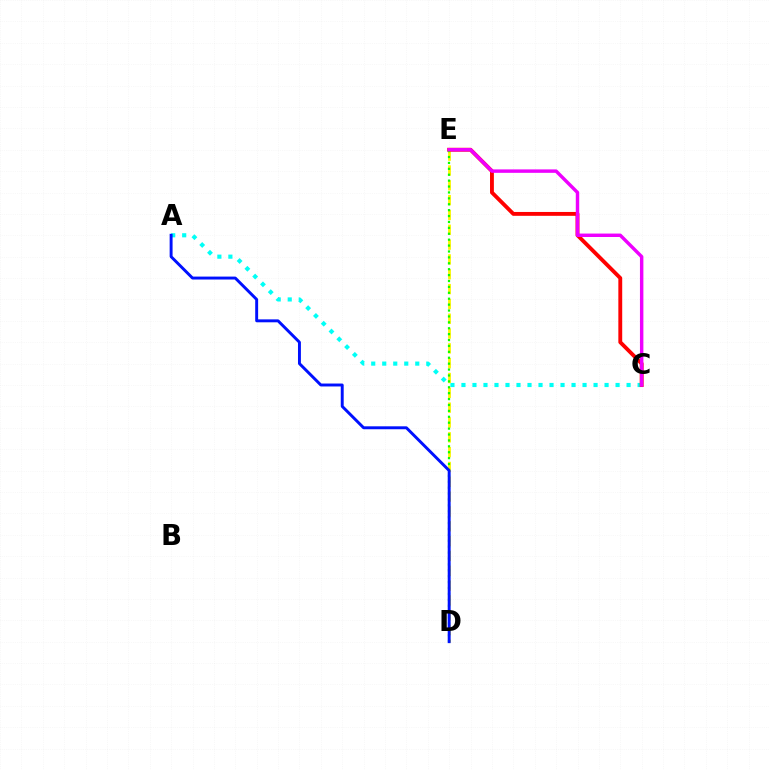{('A', 'C'): [{'color': '#00fff6', 'line_style': 'dotted', 'thickness': 2.99}], ('D', 'E'): [{'color': '#fcf500', 'line_style': 'dashed', 'thickness': 2.01}, {'color': '#08ff00', 'line_style': 'dotted', 'thickness': 1.6}], ('C', 'E'): [{'color': '#ff0000', 'line_style': 'solid', 'thickness': 2.78}, {'color': '#ee00ff', 'line_style': 'solid', 'thickness': 2.47}], ('A', 'D'): [{'color': '#0010ff', 'line_style': 'solid', 'thickness': 2.11}]}